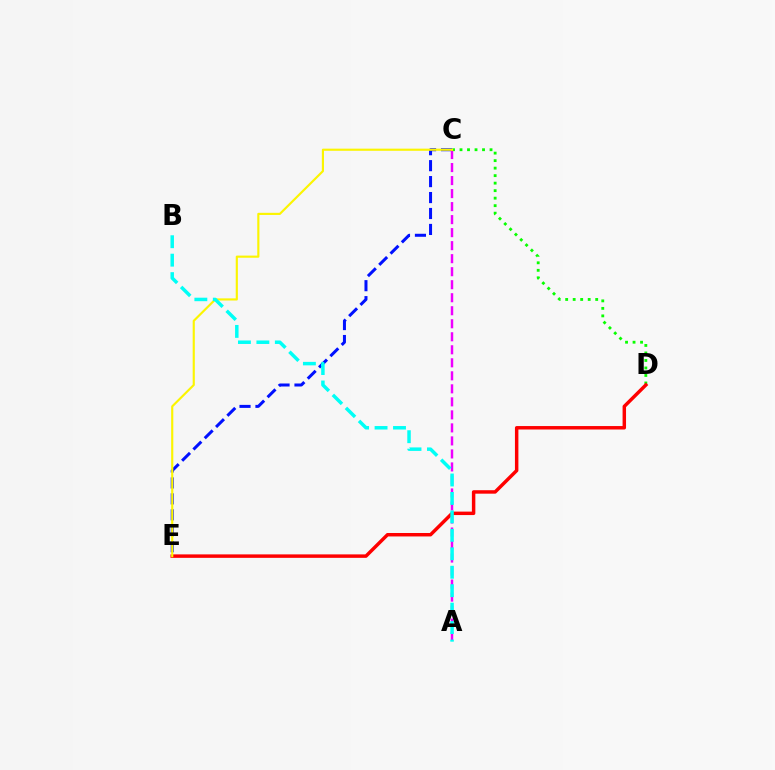{('C', 'E'): [{'color': '#0010ff', 'line_style': 'dashed', 'thickness': 2.17}, {'color': '#fcf500', 'line_style': 'solid', 'thickness': 1.55}], ('A', 'C'): [{'color': '#ee00ff', 'line_style': 'dashed', 'thickness': 1.77}], ('C', 'D'): [{'color': '#08ff00', 'line_style': 'dotted', 'thickness': 2.04}], ('D', 'E'): [{'color': '#ff0000', 'line_style': 'solid', 'thickness': 2.49}], ('A', 'B'): [{'color': '#00fff6', 'line_style': 'dashed', 'thickness': 2.51}]}